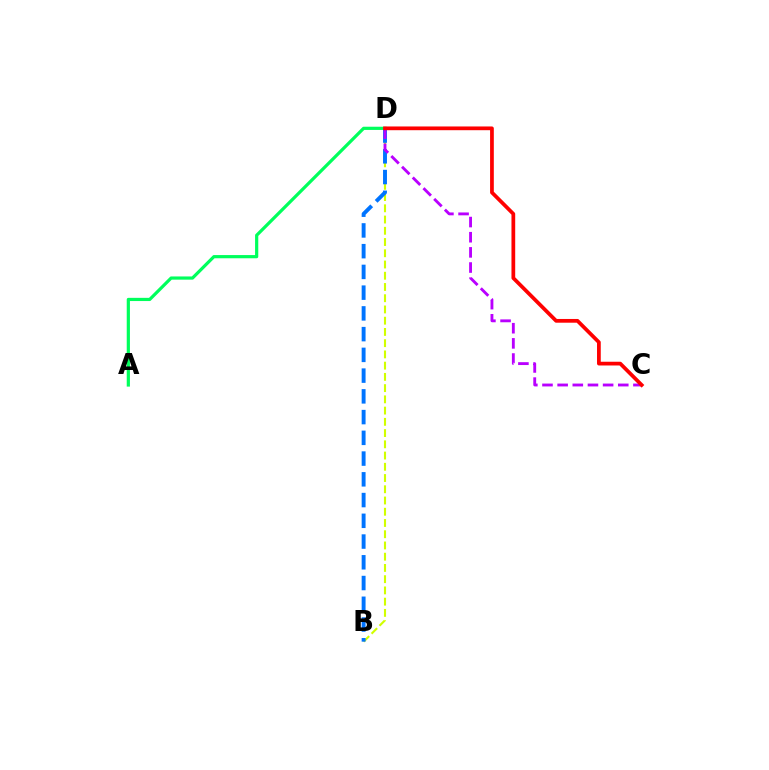{('A', 'D'): [{'color': '#00ff5c', 'line_style': 'solid', 'thickness': 2.31}], ('B', 'D'): [{'color': '#d1ff00', 'line_style': 'dashed', 'thickness': 1.53}, {'color': '#0074ff', 'line_style': 'dashed', 'thickness': 2.82}], ('C', 'D'): [{'color': '#b900ff', 'line_style': 'dashed', 'thickness': 2.06}, {'color': '#ff0000', 'line_style': 'solid', 'thickness': 2.69}]}